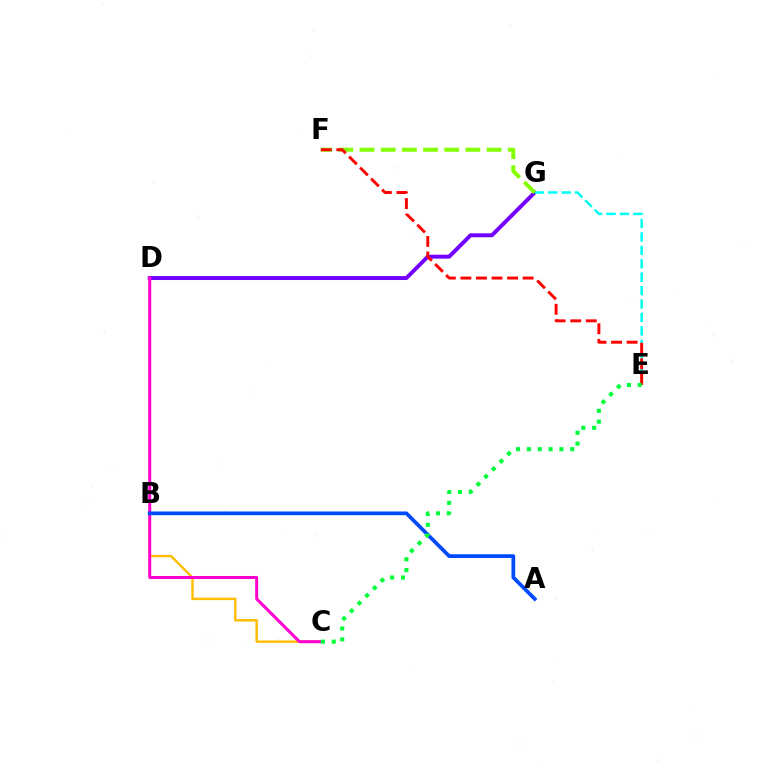{('D', 'G'): [{'color': '#7200ff', 'line_style': 'solid', 'thickness': 2.84}], ('E', 'G'): [{'color': '#00fff6', 'line_style': 'dashed', 'thickness': 1.82}], ('B', 'C'): [{'color': '#ffbd00', 'line_style': 'solid', 'thickness': 1.76}], ('F', 'G'): [{'color': '#84ff00', 'line_style': 'dashed', 'thickness': 2.88}], ('C', 'D'): [{'color': '#ff00cf', 'line_style': 'solid', 'thickness': 2.17}], ('A', 'B'): [{'color': '#004bff', 'line_style': 'solid', 'thickness': 2.69}], ('E', 'F'): [{'color': '#ff0000', 'line_style': 'dashed', 'thickness': 2.11}], ('C', 'E'): [{'color': '#00ff39', 'line_style': 'dotted', 'thickness': 2.94}]}